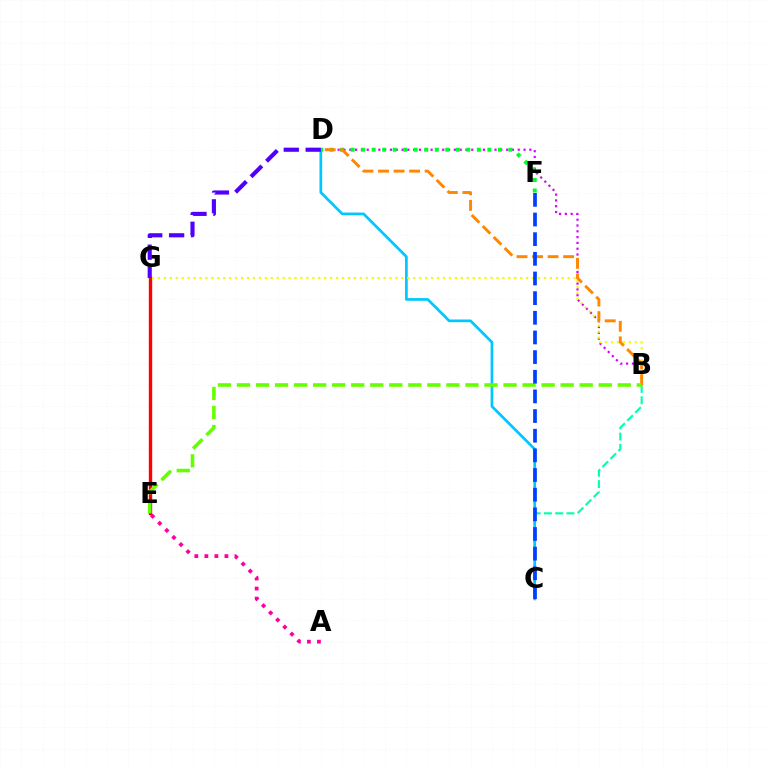{('B', 'C'): [{'color': '#00ffaf', 'line_style': 'dashed', 'thickness': 1.53}], ('B', 'D'): [{'color': '#d600ff', 'line_style': 'dotted', 'thickness': 1.58}, {'color': '#ff8800', 'line_style': 'dashed', 'thickness': 2.11}], ('E', 'G'): [{'color': '#ff0000', 'line_style': 'solid', 'thickness': 2.43}], ('C', 'D'): [{'color': '#00c7ff', 'line_style': 'solid', 'thickness': 1.95}], ('D', 'F'): [{'color': '#00ff27', 'line_style': 'dotted', 'thickness': 2.86}], ('A', 'E'): [{'color': '#ff00a0', 'line_style': 'dotted', 'thickness': 2.73}], ('B', 'G'): [{'color': '#eeff00', 'line_style': 'dotted', 'thickness': 1.61}], ('D', 'G'): [{'color': '#4f00ff', 'line_style': 'dashed', 'thickness': 2.97}], ('B', 'E'): [{'color': '#66ff00', 'line_style': 'dashed', 'thickness': 2.59}], ('C', 'F'): [{'color': '#003fff', 'line_style': 'dashed', 'thickness': 2.67}]}